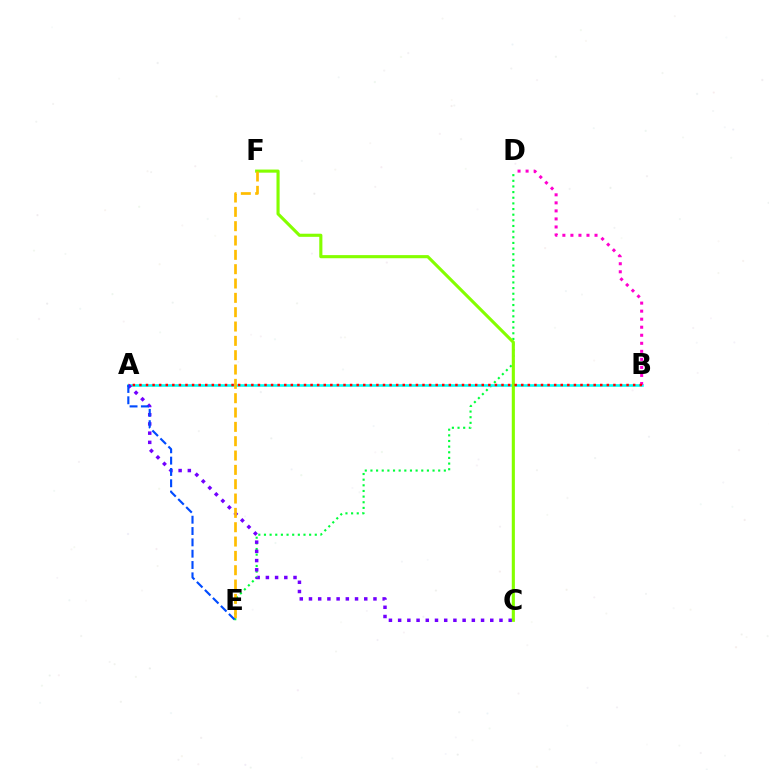{('D', 'E'): [{'color': '#00ff39', 'line_style': 'dotted', 'thickness': 1.53}], ('A', 'B'): [{'color': '#00fff6', 'line_style': 'solid', 'thickness': 1.87}, {'color': '#ff0000', 'line_style': 'dotted', 'thickness': 1.79}], ('B', 'D'): [{'color': '#ff00cf', 'line_style': 'dotted', 'thickness': 2.18}], ('C', 'F'): [{'color': '#84ff00', 'line_style': 'solid', 'thickness': 2.24}], ('A', 'C'): [{'color': '#7200ff', 'line_style': 'dotted', 'thickness': 2.5}], ('E', 'F'): [{'color': '#ffbd00', 'line_style': 'dashed', 'thickness': 1.95}], ('A', 'E'): [{'color': '#004bff', 'line_style': 'dashed', 'thickness': 1.54}]}